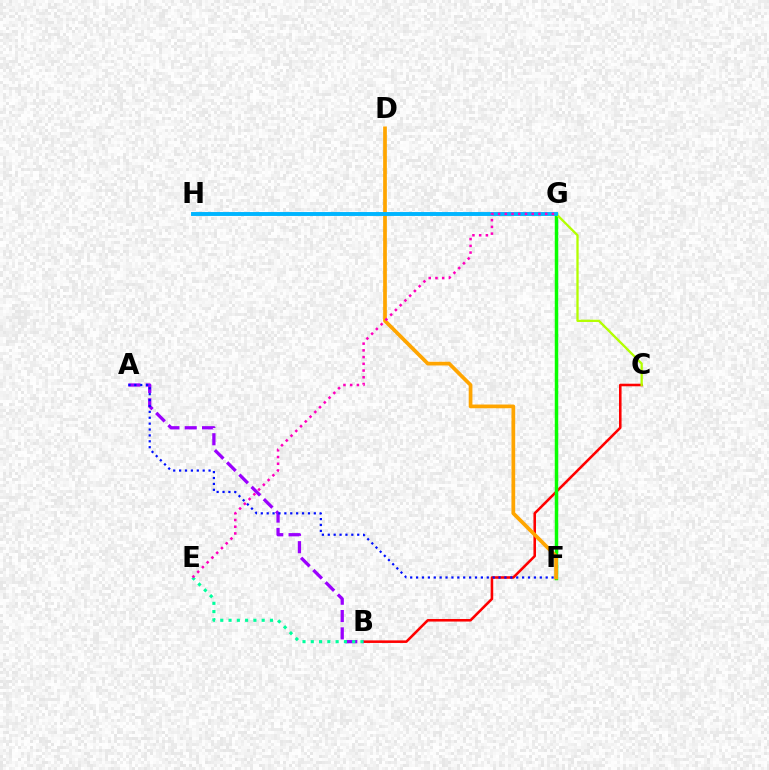{('B', 'C'): [{'color': '#ff0000', 'line_style': 'solid', 'thickness': 1.85}], ('F', 'G'): [{'color': '#08ff00', 'line_style': 'solid', 'thickness': 2.5}], ('C', 'G'): [{'color': '#b3ff00', 'line_style': 'solid', 'thickness': 1.65}], ('D', 'F'): [{'color': '#ffa500', 'line_style': 'solid', 'thickness': 2.68}], ('G', 'H'): [{'color': '#00b5ff', 'line_style': 'solid', 'thickness': 2.82}], ('A', 'B'): [{'color': '#9b00ff', 'line_style': 'dashed', 'thickness': 2.35}], ('B', 'E'): [{'color': '#00ff9d', 'line_style': 'dotted', 'thickness': 2.25}], ('A', 'F'): [{'color': '#0010ff', 'line_style': 'dotted', 'thickness': 1.6}], ('E', 'G'): [{'color': '#ff00bd', 'line_style': 'dotted', 'thickness': 1.83}]}